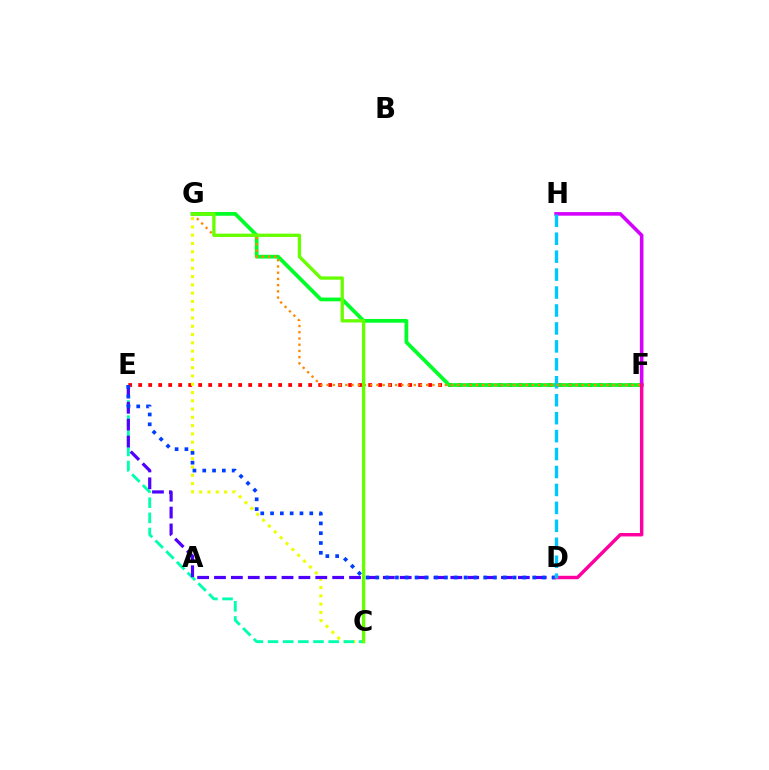{('E', 'F'): [{'color': '#ff0000', 'line_style': 'dotted', 'thickness': 2.72}], ('F', 'G'): [{'color': '#00ff27', 'line_style': 'solid', 'thickness': 2.69}, {'color': '#ff8800', 'line_style': 'dotted', 'thickness': 1.69}], ('F', 'H'): [{'color': '#d600ff', 'line_style': 'solid', 'thickness': 2.58}], ('C', 'G'): [{'color': '#eeff00', 'line_style': 'dotted', 'thickness': 2.25}, {'color': '#66ff00', 'line_style': 'solid', 'thickness': 2.38}], ('C', 'E'): [{'color': '#00ffaf', 'line_style': 'dashed', 'thickness': 2.06}], ('D', 'E'): [{'color': '#4f00ff', 'line_style': 'dashed', 'thickness': 2.29}, {'color': '#003fff', 'line_style': 'dotted', 'thickness': 2.66}], ('D', 'F'): [{'color': '#ff00a0', 'line_style': 'solid', 'thickness': 2.48}], ('D', 'H'): [{'color': '#00c7ff', 'line_style': 'dashed', 'thickness': 2.44}]}